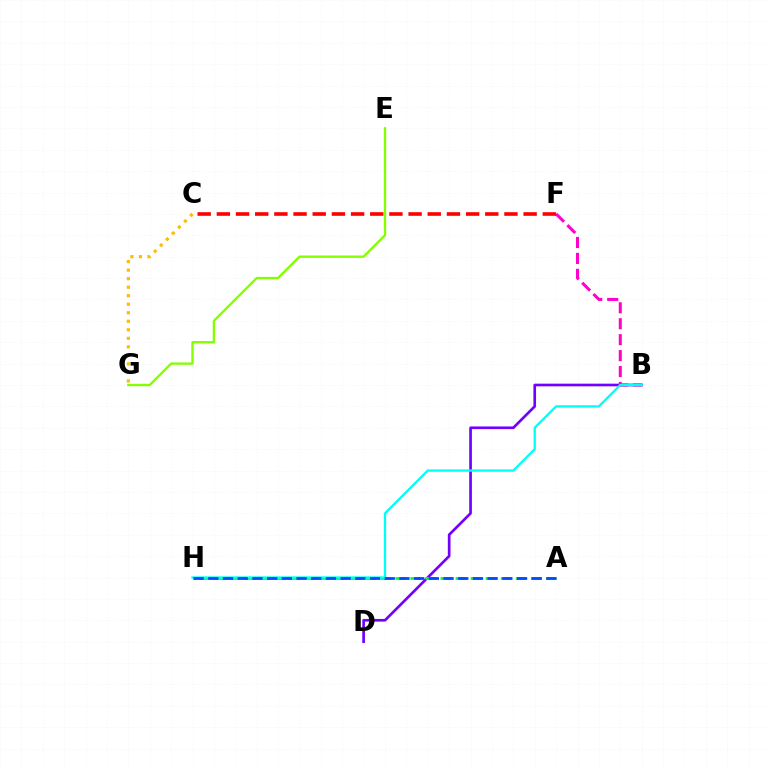{('B', 'D'): [{'color': '#7200ff', 'line_style': 'solid', 'thickness': 1.92}], ('E', 'G'): [{'color': '#84ff00', 'line_style': 'solid', 'thickness': 1.69}], ('B', 'F'): [{'color': '#ff00cf', 'line_style': 'dashed', 'thickness': 2.16}], ('C', 'G'): [{'color': '#ffbd00', 'line_style': 'dotted', 'thickness': 2.32}], ('A', 'H'): [{'color': '#00ff39', 'line_style': 'dashed', 'thickness': 2.05}, {'color': '#004bff', 'line_style': 'dashed', 'thickness': 2.0}], ('C', 'F'): [{'color': '#ff0000', 'line_style': 'dashed', 'thickness': 2.6}], ('B', 'H'): [{'color': '#00fff6', 'line_style': 'solid', 'thickness': 1.66}]}